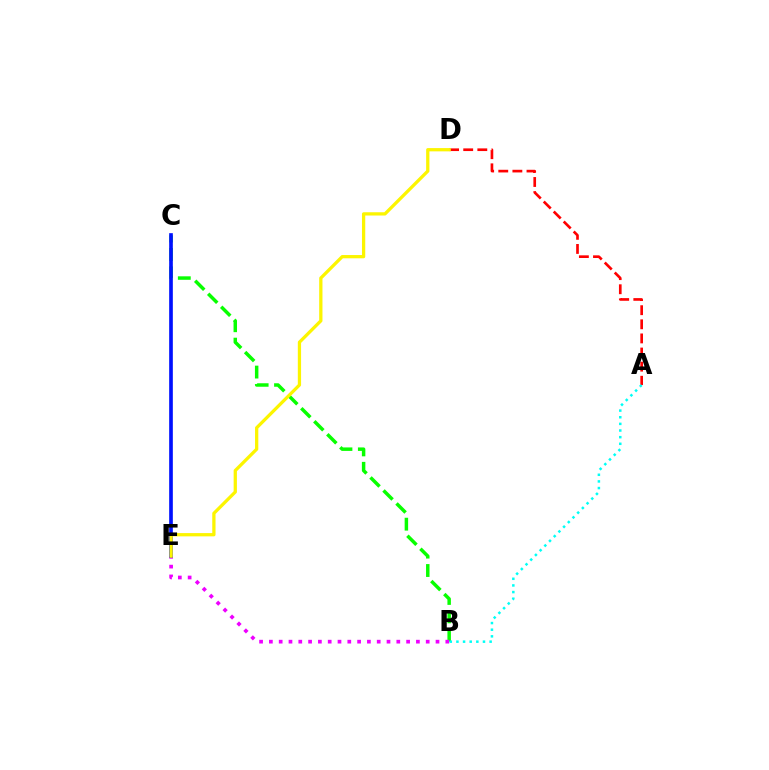{('A', 'D'): [{'color': '#ff0000', 'line_style': 'dashed', 'thickness': 1.92}], ('B', 'C'): [{'color': '#08ff00', 'line_style': 'dashed', 'thickness': 2.5}], ('B', 'E'): [{'color': '#ee00ff', 'line_style': 'dotted', 'thickness': 2.66}], ('A', 'B'): [{'color': '#00fff6', 'line_style': 'dotted', 'thickness': 1.8}], ('C', 'E'): [{'color': '#0010ff', 'line_style': 'solid', 'thickness': 2.64}], ('D', 'E'): [{'color': '#fcf500', 'line_style': 'solid', 'thickness': 2.35}]}